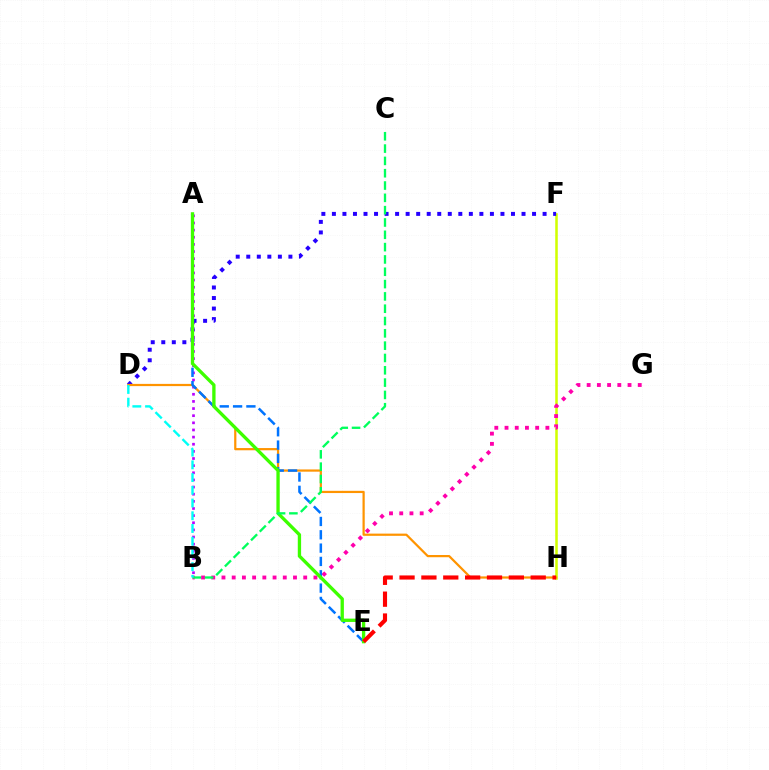{('A', 'B'): [{'color': '#b900ff', 'line_style': 'dotted', 'thickness': 1.94}], ('F', 'H'): [{'color': '#d1ff00', 'line_style': 'solid', 'thickness': 1.83}], ('B', 'G'): [{'color': '#ff00ac', 'line_style': 'dotted', 'thickness': 2.78}], ('D', 'F'): [{'color': '#2500ff', 'line_style': 'dotted', 'thickness': 2.86}], ('D', 'H'): [{'color': '#ff9400', 'line_style': 'solid', 'thickness': 1.6}], ('A', 'E'): [{'color': '#0074ff', 'line_style': 'dashed', 'thickness': 1.81}, {'color': '#3dff00', 'line_style': 'solid', 'thickness': 2.39}], ('E', 'H'): [{'color': '#ff0000', 'line_style': 'dashed', 'thickness': 2.97}], ('B', 'C'): [{'color': '#00ff5c', 'line_style': 'dashed', 'thickness': 1.67}], ('B', 'D'): [{'color': '#00fff6', 'line_style': 'dashed', 'thickness': 1.73}]}